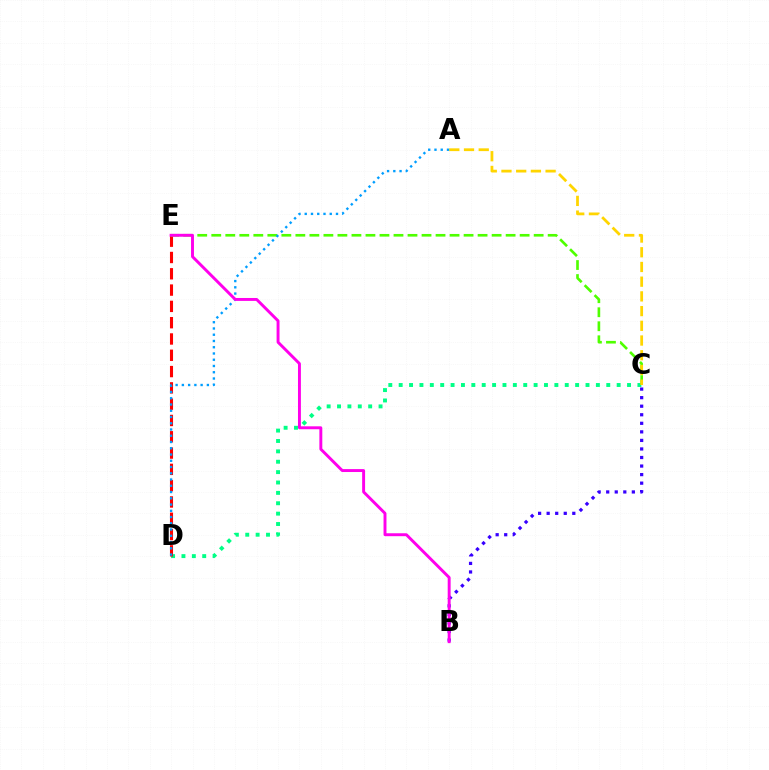{('C', 'D'): [{'color': '#00ff86', 'line_style': 'dotted', 'thickness': 2.82}], ('D', 'E'): [{'color': '#ff0000', 'line_style': 'dashed', 'thickness': 2.21}], ('C', 'E'): [{'color': '#4fff00', 'line_style': 'dashed', 'thickness': 1.9}], ('A', 'C'): [{'color': '#ffd500', 'line_style': 'dashed', 'thickness': 2.0}], ('B', 'C'): [{'color': '#3700ff', 'line_style': 'dotted', 'thickness': 2.32}], ('A', 'D'): [{'color': '#009eff', 'line_style': 'dotted', 'thickness': 1.7}], ('B', 'E'): [{'color': '#ff00ed', 'line_style': 'solid', 'thickness': 2.11}]}